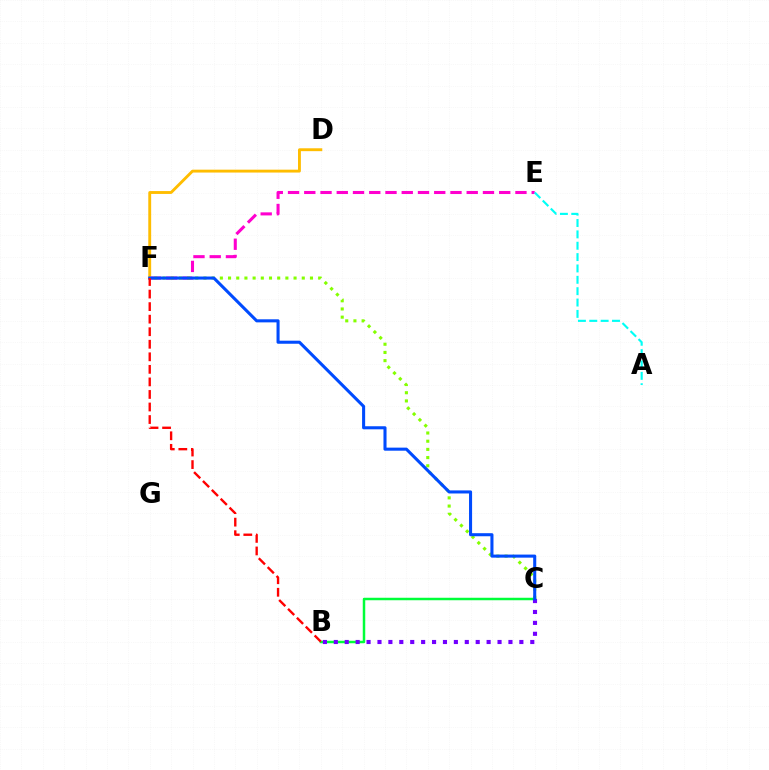{('E', 'F'): [{'color': '#ff00cf', 'line_style': 'dashed', 'thickness': 2.21}], ('C', 'F'): [{'color': '#84ff00', 'line_style': 'dotted', 'thickness': 2.23}, {'color': '#004bff', 'line_style': 'solid', 'thickness': 2.21}], ('B', 'C'): [{'color': '#00ff39', 'line_style': 'solid', 'thickness': 1.79}, {'color': '#7200ff', 'line_style': 'dotted', 'thickness': 2.97}], ('A', 'E'): [{'color': '#00fff6', 'line_style': 'dashed', 'thickness': 1.54}], ('D', 'F'): [{'color': '#ffbd00', 'line_style': 'solid', 'thickness': 2.07}], ('B', 'F'): [{'color': '#ff0000', 'line_style': 'dashed', 'thickness': 1.7}]}